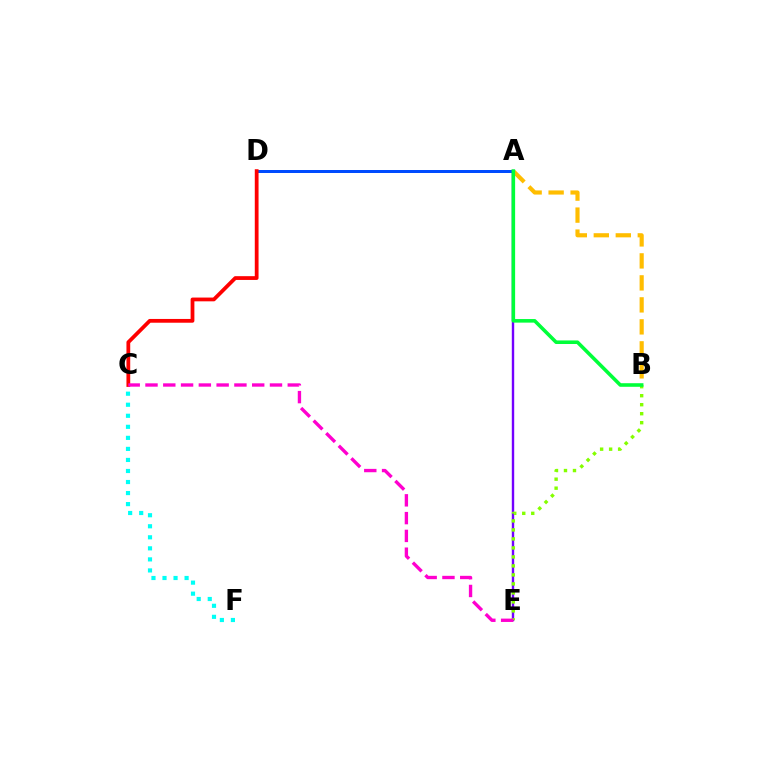{('C', 'F'): [{'color': '#00fff6', 'line_style': 'dotted', 'thickness': 3.0}], ('A', 'E'): [{'color': '#7200ff', 'line_style': 'solid', 'thickness': 1.73}], ('A', 'B'): [{'color': '#ffbd00', 'line_style': 'dashed', 'thickness': 2.99}, {'color': '#00ff39', 'line_style': 'solid', 'thickness': 2.57}], ('A', 'D'): [{'color': '#004bff', 'line_style': 'solid', 'thickness': 2.16}], ('C', 'D'): [{'color': '#ff0000', 'line_style': 'solid', 'thickness': 2.71}], ('B', 'E'): [{'color': '#84ff00', 'line_style': 'dotted', 'thickness': 2.44}], ('C', 'E'): [{'color': '#ff00cf', 'line_style': 'dashed', 'thickness': 2.42}]}